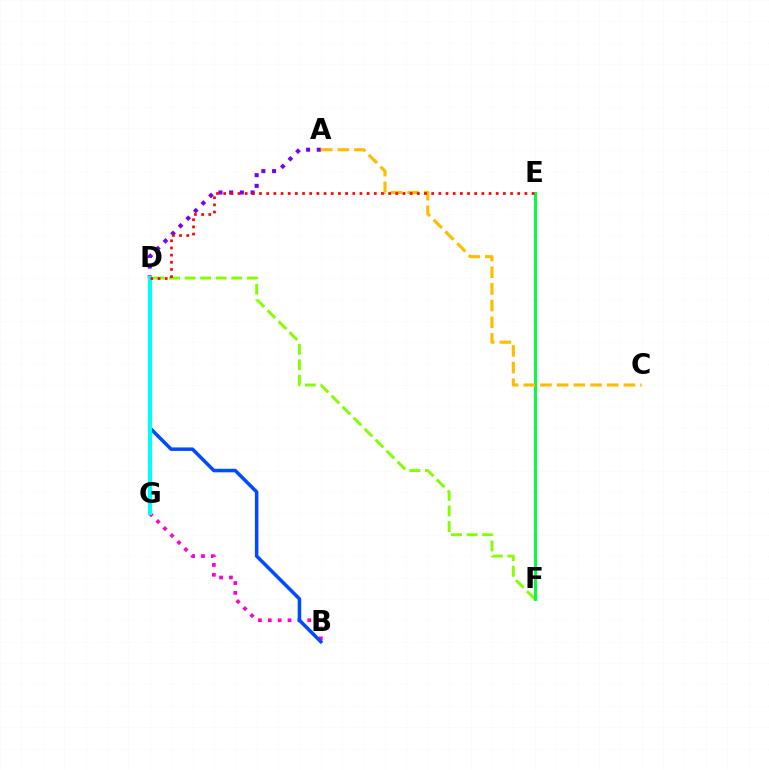{('D', 'F'): [{'color': '#84ff00', 'line_style': 'dashed', 'thickness': 2.11}], ('E', 'F'): [{'color': '#00ff39', 'line_style': 'solid', 'thickness': 2.12}], ('B', 'G'): [{'color': '#ff00cf', 'line_style': 'dotted', 'thickness': 2.68}], ('B', 'D'): [{'color': '#004bff', 'line_style': 'solid', 'thickness': 2.53}], ('A', 'D'): [{'color': '#7200ff', 'line_style': 'dotted', 'thickness': 2.91}], ('D', 'G'): [{'color': '#00fff6', 'line_style': 'solid', 'thickness': 2.98}], ('A', 'C'): [{'color': '#ffbd00', 'line_style': 'dashed', 'thickness': 2.27}], ('D', 'E'): [{'color': '#ff0000', 'line_style': 'dotted', 'thickness': 1.95}]}